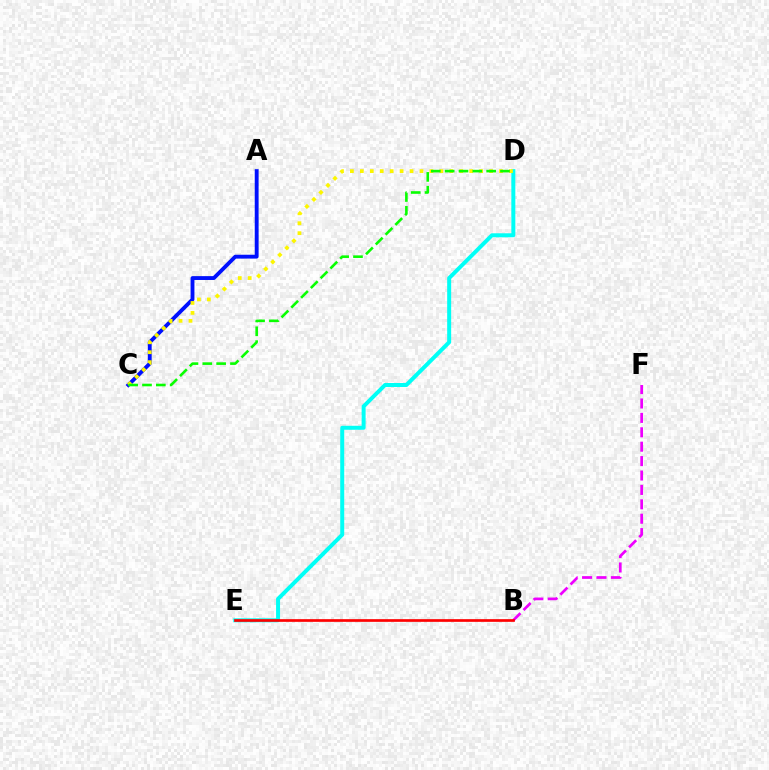{('B', 'F'): [{'color': '#ee00ff', 'line_style': 'dashed', 'thickness': 1.96}], ('D', 'E'): [{'color': '#00fff6', 'line_style': 'solid', 'thickness': 2.87}], ('A', 'C'): [{'color': '#0010ff', 'line_style': 'solid', 'thickness': 2.78}], ('C', 'D'): [{'color': '#fcf500', 'line_style': 'dotted', 'thickness': 2.7}, {'color': '#08ff00', 'line_style': 'dashed', 'thickness': 1.88}], ('B', 'E'): [{'color': '#ff0000', 'line_style': 'solid', 'thickness': 1.94}]}